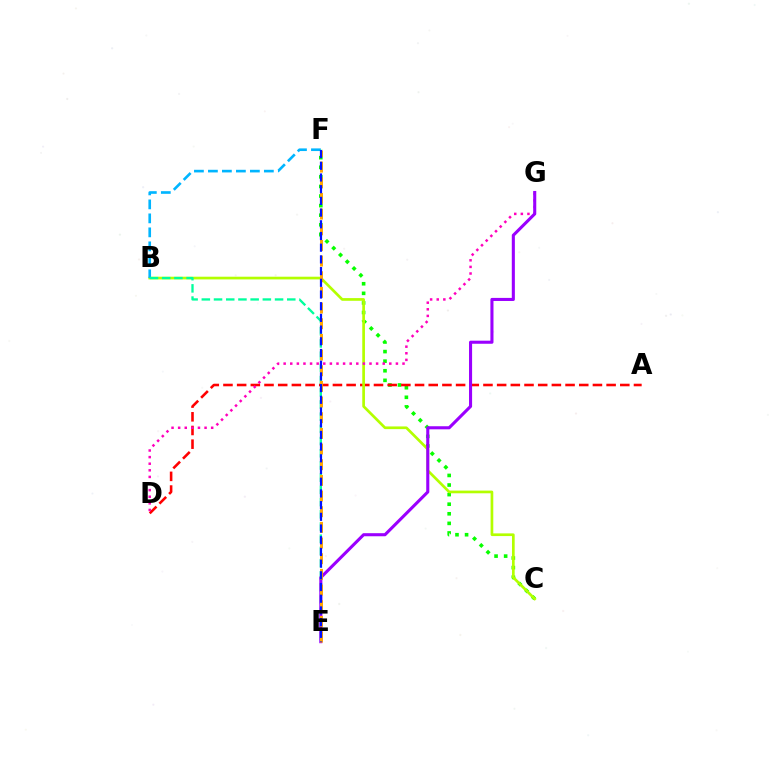{('C', 'F'): [{'color': '#08ff00', 'line_style': 'dotted', 'thickness': 2.6}], ('A', 'D'): [{'color': '#ff0000', 'line_style': 'dashed', 'thickness': 1.86}], ('B', 'C'): [{'color': '#b3ff00', 'line_style': 'solid', 'thickness': 1.94}], ('D', 'G'): [{'color': '#ff00bd', 'line_style': 'dotted', 'thickness': 1.79}], ('B', 'F'): [{'color': '#00b5ff', 'line_style': 'dashed', 'thickness': 1.9}], ('B', 'E'): [{'color': '#00ff9d', 'line_style': 'dashed', 'thickness': 1.66}], ('E', 'G'): [{'color': '#9b00ff', 'line_style': 'solid', 'thickness': 2.22}], ('E', 'F'): [{'color': '#ffa500', 'line_style': 'dashed', 'thickness': 2.13}, {'color': '#0010ff', 'line_style': 'dashed', 'thickness': 1.59}]}